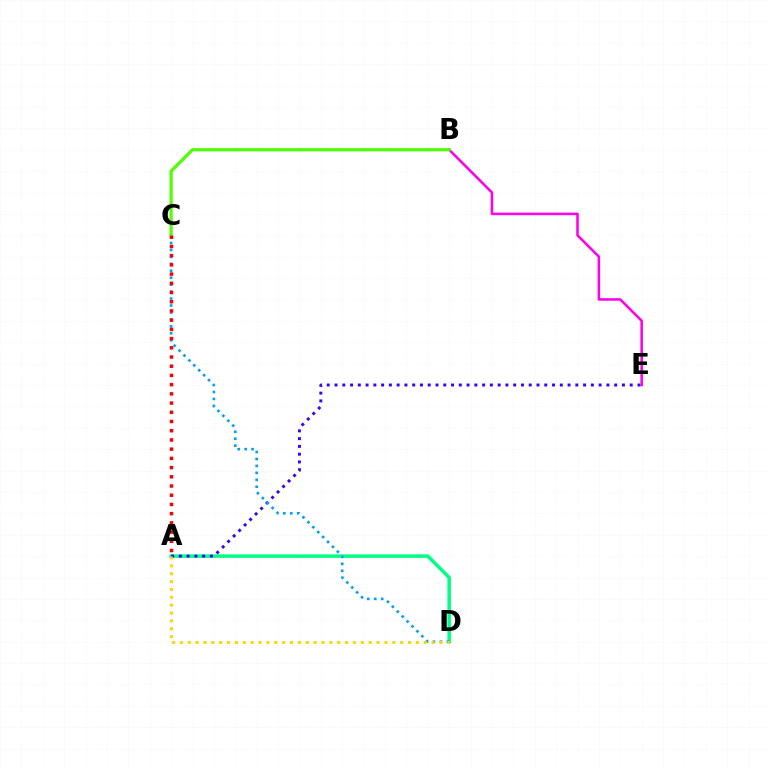{('A', 'D'): [{'color': '#00ff86', 'line_style': 'solid', 'thickness': 2.54}, {'color': '#ffd500', 'line_style': 'dotted', 'thickness': 2.14}], ('A', 'E'): [{'color': '#3700ff', 'line_style': 'dotted', 'thickness': 2.11}], ('C', 'D'): [{'color': '#009eff', 'line_style': 'dotted', 'thickness': 1.89}], ('B', 'E'): [{'color': '#ff00ed', 'line_style': 'solid', 'thickness': 1.84}], ('B', 'C'): [{'color': '#4fff00', 'line_style': 'solid', 'thickness': 2.29}], ('A', 'C'): [{'color': '#ff0000', 'line_style': 'dotted', 'thickness': 2.5}]}